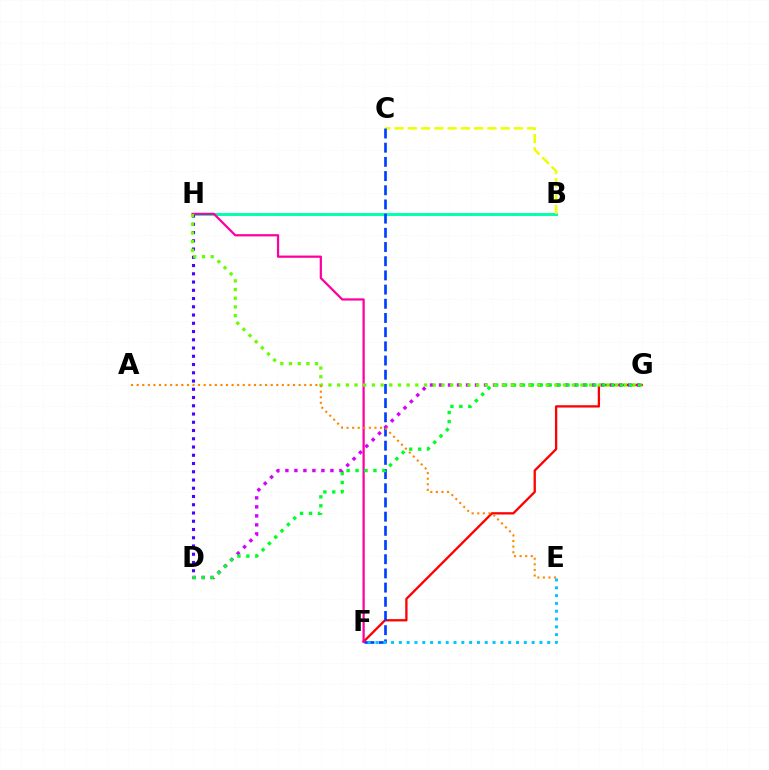{('B', 'H'): [{'color': '#00ffaf', 'line_style': 'solid', 'thickness': 2.11}], ('F', 'G'): [{'color': '#ff0000', 'line_style': 'solid', 'thickness': 1.66}], ('B', 'C'): [{'color': '#eeff00', 'line_style': 'dashed', 'thickness': 1.8}], ('C', 'F'): [{'color': '#003fff', 'line_style': 'dashed', 'thickness': 1.93}], ('E', 'F'): [{'color': '#00c7ff', 'line_style': 'dotted', 'thickness': 2.12}], ('D', 'H'): [{'color': '#4f00ff', 'line_style': 'dotted', 'thickness': 2.24}], ('D', 'G'): [{'color': '#d600ff', 'line_style': 'dotted', 'thickness': 2.45}, {'color': '#00ff27', 'line_style': 'dotted', 'thickness': 2.43}], ('F', 'H'): [{'color': '#ff00a0', 'line_style': 'solid', 'thickness': 1.61}], ('G', 'H'): [{'color': '#66ff00', 'line_style': 'dotted', 'thickness': 2.36}], ('A', 'E'): [{'color': '#ff8800', 'line_style': 'dotted', 'thickness': 1.52}]}